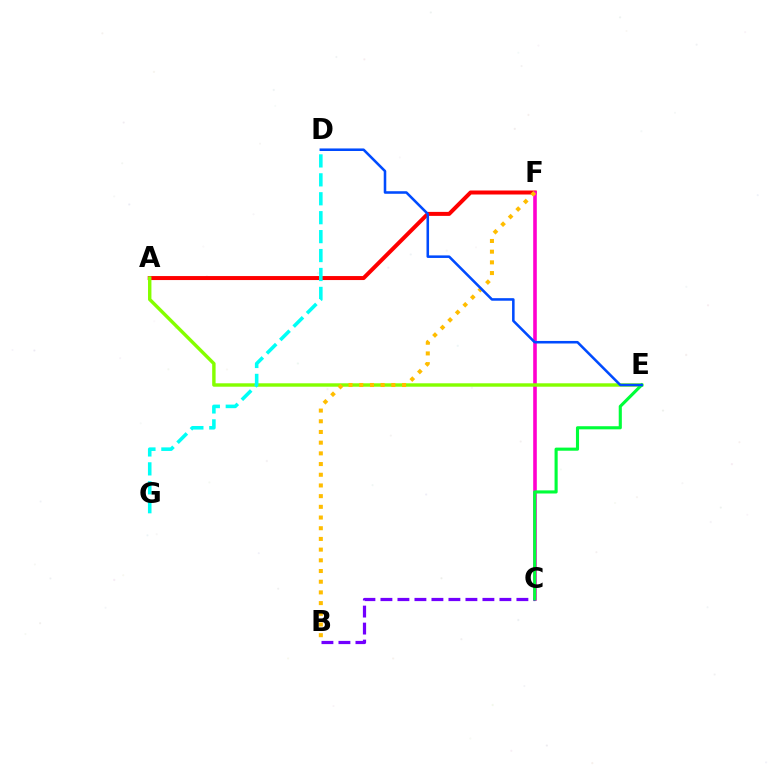{('A', 'F'): [{'color': '#ff0000', 'line_style': 'solid', 'thickness': 2.88}], ('C', 'F'): [{'color': '#ff00cf', 'line_style': 'solid', 'thickness': 2.59}], ('A', 'E'): [{'color': '#84ff00', 'line_style': 'solid', 'thickness': 2.46}], ('D', 'G'): [{'color': '#00fff6', 'line_style': 'dashed', 'thickness': 2.57}], ('B', 'C'): [{'color': '#7200ff', 'line_style': 'dashed', 'thickness': 2.31}], ('C', 'E'): [{'color': '#00ff39', 'line_style': 'solid', 'thickness': 2.24}], ('B', 'F'): [{'color': '#ffbd00', 'line_style': 'dotted', 'thickness': 2.91}], ('D', 'E'): [{'color': '#004bff', 'line_style': 'solid', 'thickness': 1.84}]}